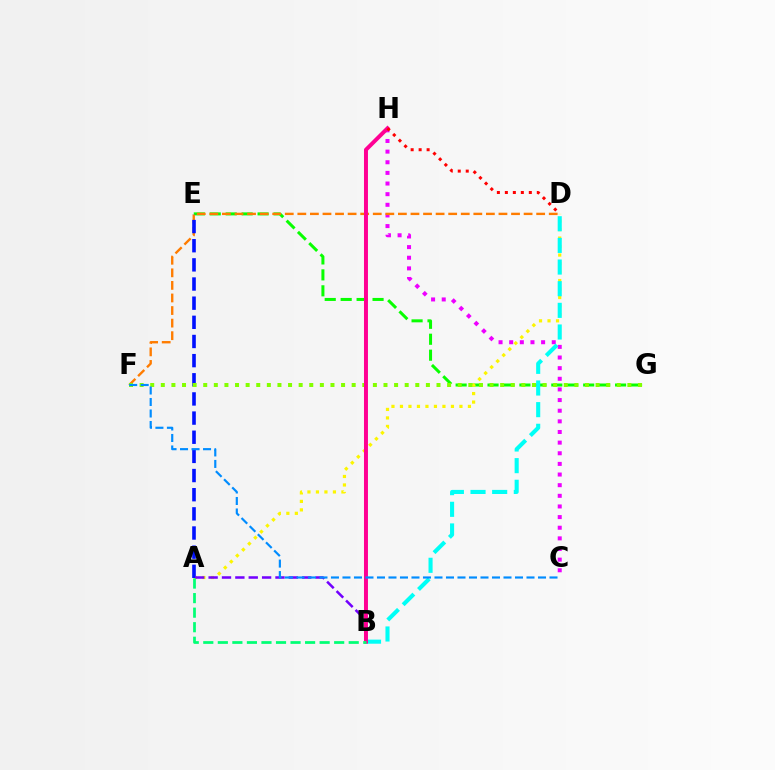{('C', 'H'): [{'color': '#ee00ff', 'line_style': 'dotted', 'thickness': 2.89}], ('E', 'G'): [{'color': '#08ff00', 'line_style': 'dashed', 'thickness': 2.17}], ('D', 'F'): [{'color': '#ff7c00', 'line_style': 'dashed', 'thickness': 1.71}], ('A', 'D'): [{'color': '#fcf500', 'line_style': 'dotted', 'thickness': 2.31}], ('A', 'E'): [{'color': '#0010ff', 'line_style': 'dashed', 'thickness': 2.6}], ('A', 'B'): [{'color': '#7200ff', 'line_style': 'dashed', 'thickness': 1.82}, {'color': '#00ff74', 'line_style': 'dashed', 'thickness': 1.98}], ('F', 'G'): [{'color': '#84ff00', 'line_style': 'dotted', 'thickness': 2.88}], ('B', 'D'): [{'color': '#00fff6', 'line_style': 'dashed', 'thickness': 2.94}], ('B', 'H'): [{'color': '#ff0094', 'line_style': 'solid', 'thickness': 2.86}], ('C', 'F'): [{'color': '#008cff', 'line_style': 'dashed', 'thickness': 1.56}], ('D', 'H'): [{'color': '#ff0000', 'line_style': 'dotted', 'thickness': 2.17}]}